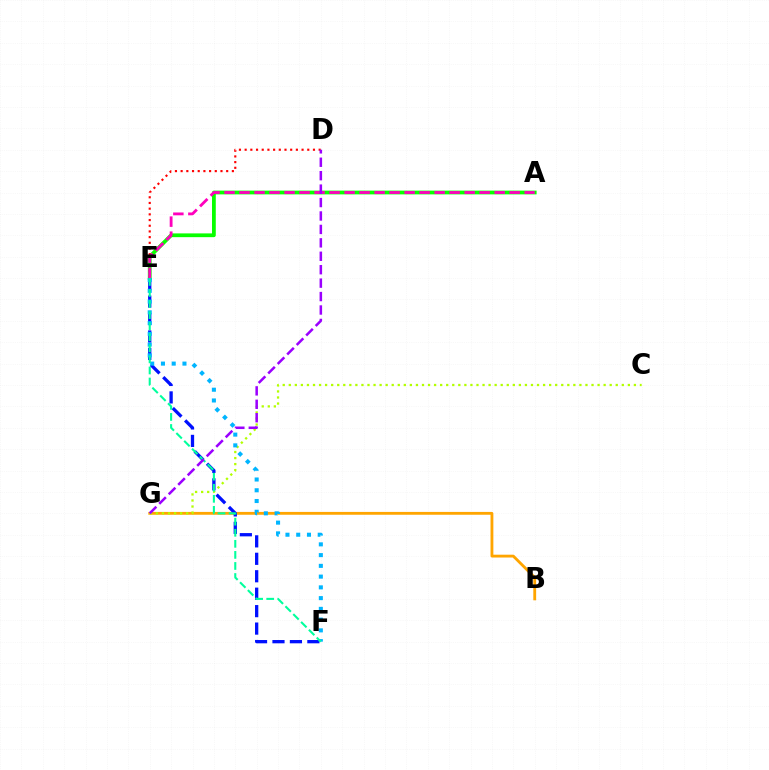{('B', 'G'): [{'color': '#ffa500', 'line_style': 'solid', 'thickness': 2.04}], ('E', 'F'): [{'color': '#0010ff', 'line_style': 'dashed', 'thickness': 2.37}, {'color': '#00b5ff', 'line_style': 'dotted', 'thickness': 2.92}, {'color': '#00ff9d', 'line_style': 'dashed', 'thickness': 1.5}], ('C', 'G'): [{'color': '#b3ff00', 'line_style': 'dotted', 'thickness': 1.65}], ('A', 'E'): [{'color': '#08ff00', 'line_style': 'solid', 'thickness': 2.71}, {'color': '#ff00bd', 'line_style': 'dashed', 'thickness': 2.04}], ('D', 'E'): [{'color': '#ff0000', 'line_style': 'dotted', 'thickness': 1.55}], ('D', 'G'): [{'color': '#9b00ff', 'line_style': 'dashed', 'thickness': 1.82}]}